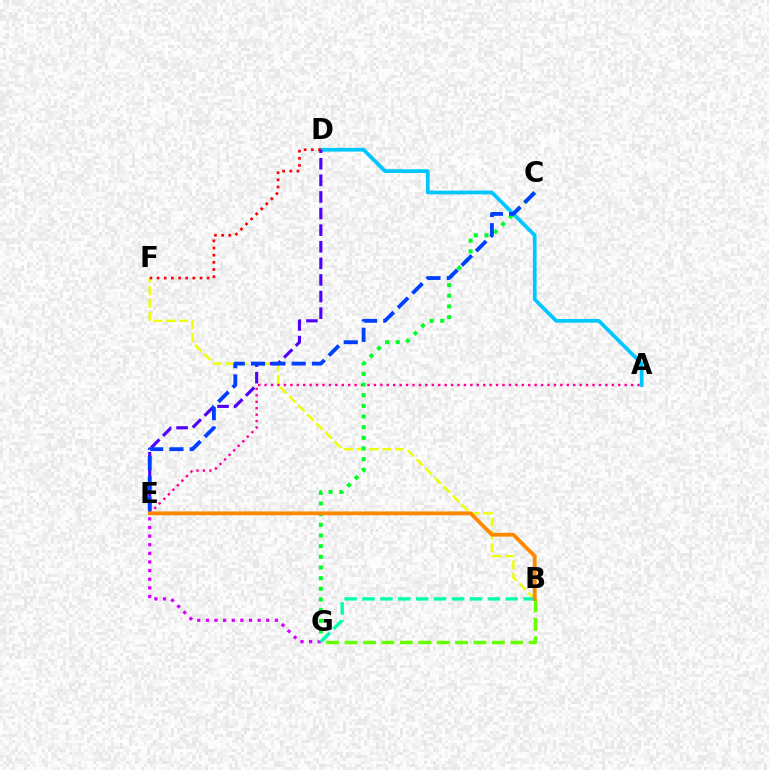{('B', 'F'): [{'color': '#eeff00', 'line_style': 'dashed', 'thickness': 1.74}], ('A', 'D'): [{'color': '#00c7ff', 'line_style': 'solid', 'thickness': 2.68}], ('A', 'E'): [{'color': '#ff00a0', 'line_style': 'dotted', 'thickness': 1.75}], ('D', 'F'): [{'color': '#ff0000', 'line_style': 'dotted', 'thickness': 1.94}], ('E', 'G'): [{'color': '#d600ff', 'line_style': 'dotted', 'thickness': 2.34}], ('D', 'E'): [{'color': '#4f00ff', 'line_style': 'dashed', 'thickness': 2.26}], ('C', 'G'): [{'color': '#00ff27', 'line_style': 'dotted', 'thickness': 2.9}], ('B', 'G'): [{'color': '#66ff00', 'line_style': 'dashed', 'thickness': 2.5}, {'color': '#00ffaf', 'line_style': 'dashed', 'thickness': 2.43}], ('B', 'E'): [{'color': '#ff8800', 'line_style': 'solid', 'thickness': 2.76}], ('C', 'E'): [{'color': '#003fff', 'line_style': 'dashed', 'thickness': 2.76}]}